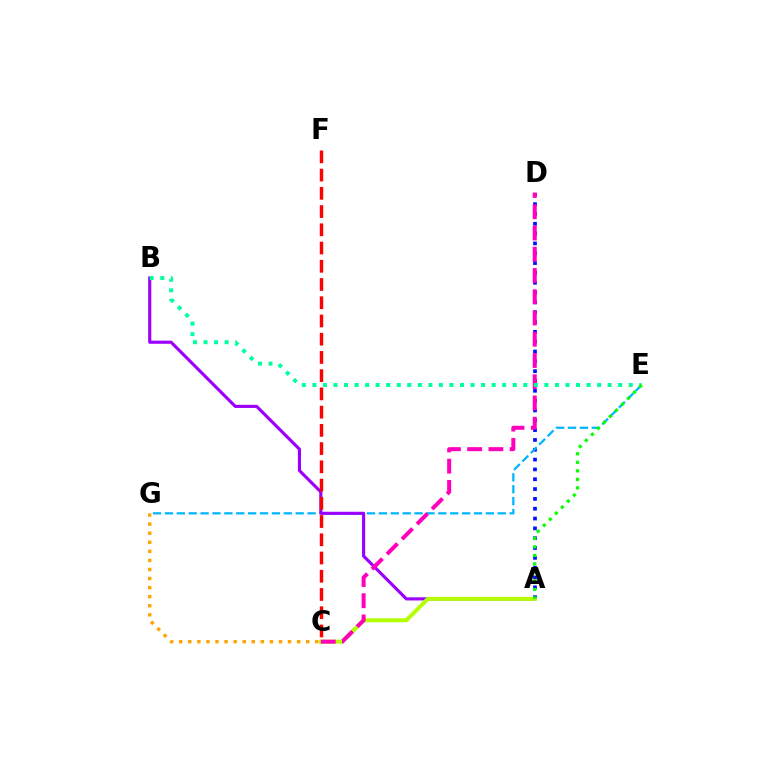{('A', 'D'): [{'color': '#0010ff', 'line_style': 'dotted', 'thickness': 2.67}], ('E', 'G'): [{'color': '#00b5ff', 'line_style': 'dashed', 'thickness': 1.61}], ('C', 'G'): [{'color': '#ffa500', 'line_style': 'dotted', 'thickness': 2.46}], ('A', 'B'): [{'color': '#9b00ff', 'line_style': 'solid', 'thickness': 2.25}], ('A', 'C'): [{'color': '#b3ff00', 'line_style': 'solid', 'thickness': 2.85}], ('C', 'D'): [{'color': '#ff00bd', 'line_style': 'dashed', 'thickness': 2.89}], ('B', 'E'): [{'color': '#00ff9d', 'line_style': 'dotted', 'thickness': 2.87}], ('C', 'F'): [{'color': '#ff0000', 'line_style': 'dashed', 'thickness': 2.48}], ('A', 'E'): [{'color': '#08ff00', 'line_style': 'dotted', 'thickness': 2.32}]}